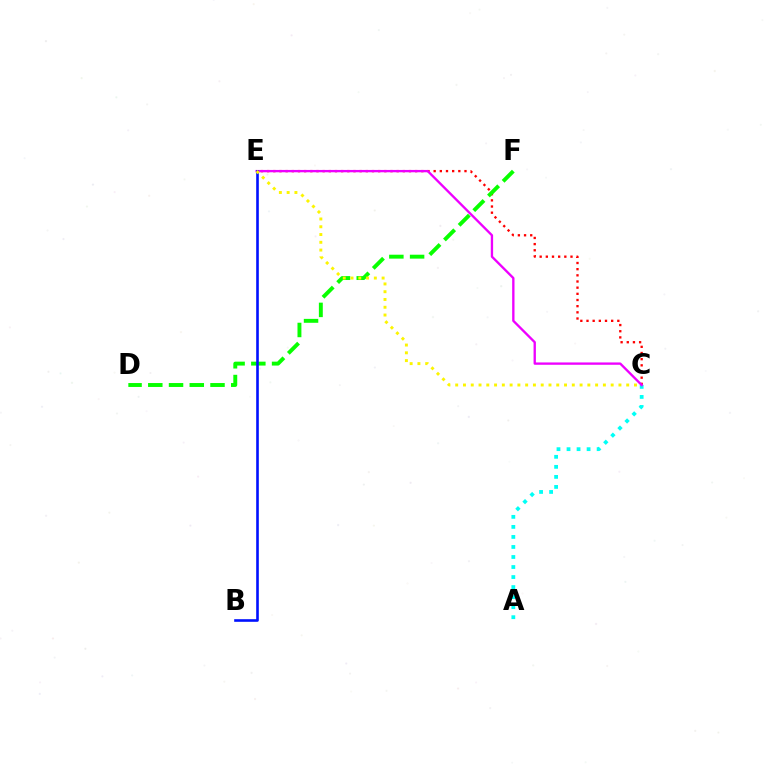{('A', 'C'): [{'color': '#00fff6', 'line_style': 'dotted', 'thickness': 2.73}], ('C', 'E'): [{'color': '#ff0000', 'line_style': 'dotted', 'thickness': 1.68}, {'color': '#ee00ff', 'line_style': 'solid', 'thickness': 1.68}, {'color': '#fcf500', 'line_style': 'dotted', 'thickness': 2.11}], ('D', 'F'): [{'color': '#08ff00', 'line_style': 'dashed', 'thickness': 2.82}], ('B', 'E'): [{'color': '#0010ff', 'line_style': 'solid', 'thickness': 1.88}]}